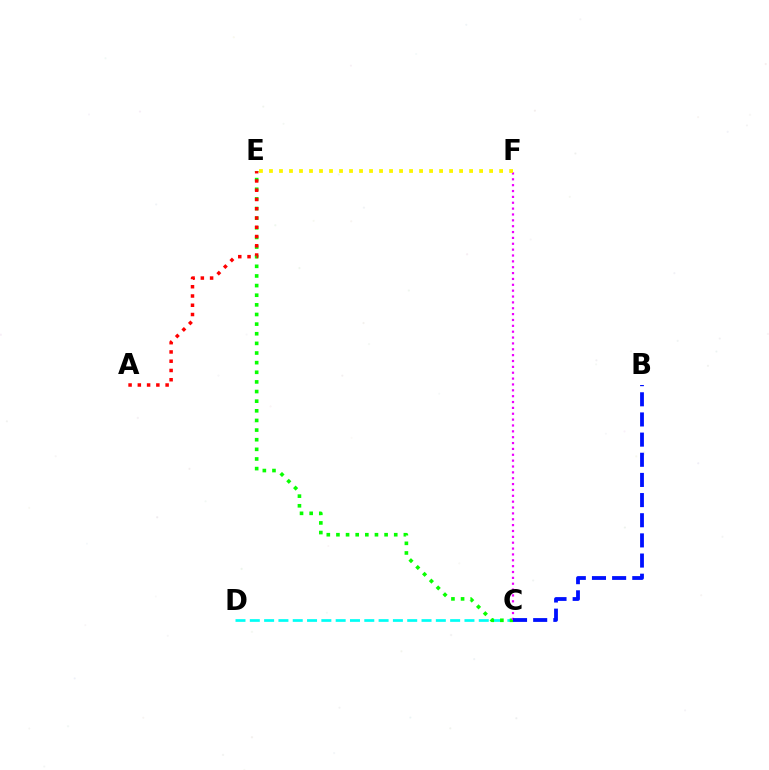{('C', 'D'): [{'color': '#00fff6', 'line_style': 'dashed', 'thickness': 1.94}], ('C', 'E'): [{'color': '#08ff00', 'line_style': 'dotted', 'thickness': 2.62}], ('C', 'F'): [{'color': '#ee00ff', 'line_style': 'dotted', 'thickness': 1.59}], ('B', 'C'): [{'color': '#0010ff', 'line_style': 'dashed', 'thickness': 2.74}], ('A', 'E'): [{'color': '#ff0000', 'line_style': 'dotted', 'thickness': 2.52}], ('E', 'F'): [{'color': '#fcf500', 'line_style': 'dotted', 'thickness': 2.72}]}